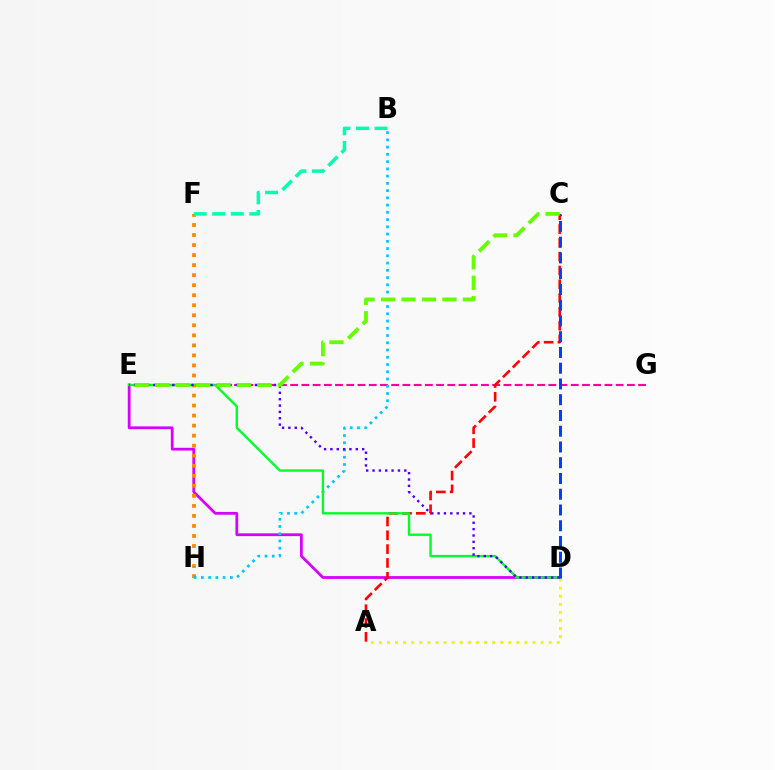{('D', 'E'): [{'color': '#d600ff', 'line_style': 'solid', 'thickness': 2.0}, {'color': '#00ff27', 'line_style': 'solid', 'thickness': 1.73}, {'color': '#4f00ff', 'line_style': 'dotted', 'thickness': 1.73}], ('E', 'G'): [{'color': '#ff00a0', 'line_style': 'dashed', 'thickness': 1.52}], ('A', 'D'): [{'color': '#eeff00', 'line_style': 'dotted', 'thickness': 2.2}], ('F', 'H'): [{'color': '#ff8800', 'line_style': 'dotted', 'thickness': 2.73}], ('A', 'C'): [{'color': '#ff0000', 'line_style': 'dashed', 'thickness': 1.88}], ('B', 'H'): [{'color': '#00c7ff', 'line_style': 'dotted', 'thickness': 1.97}], ('C', 'D'): [{'color': '#003fff', 'line_style': 'dashed', 'thickness': 2.14}], ('C', 'E'): [{'color': '#66ff00', 'line_style': 'dashed', 'thickness': 2.78}], ('B', 'F'): [{'color': '#00ffaf', 'line_style': 'dashed', 'thickness': 2.52}]}